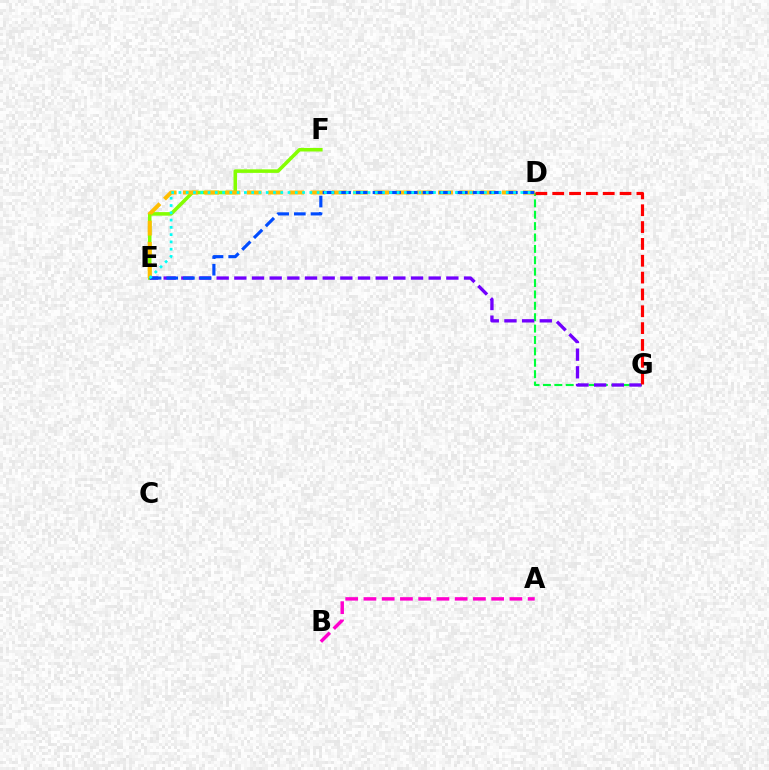{('D', 'G'): [{'color': '#00ff39', 'line_style': 'dashed', 'thickness': 1.55}, {'color': '#ff0000', 'line_style': 'dashed', 'thickness': 2.29}], ('E', 'F'): [{'color': '#84ff00', 'line_style': 'solid', 'thickness': 2.55}], ('A', 'B'): [{'color': '#ff00cf', 'line_style': 'dashed', 'thickness': 2.48}], ('E', 'G'): [{'color': '#7200ff', 'line_style': 'dashed', 'thickness': 2.4}], ('D', 'E'): [{'color': '#ffbd00', 'line_style': 'dashed', 'thickness': 2.89}, {'color': '#004bff', 'line_style': 'dashed', 'thickness': 2.26}, {'color': '#00fff6', 'line_style': 'dotted', 'thickness': 1.98}]}